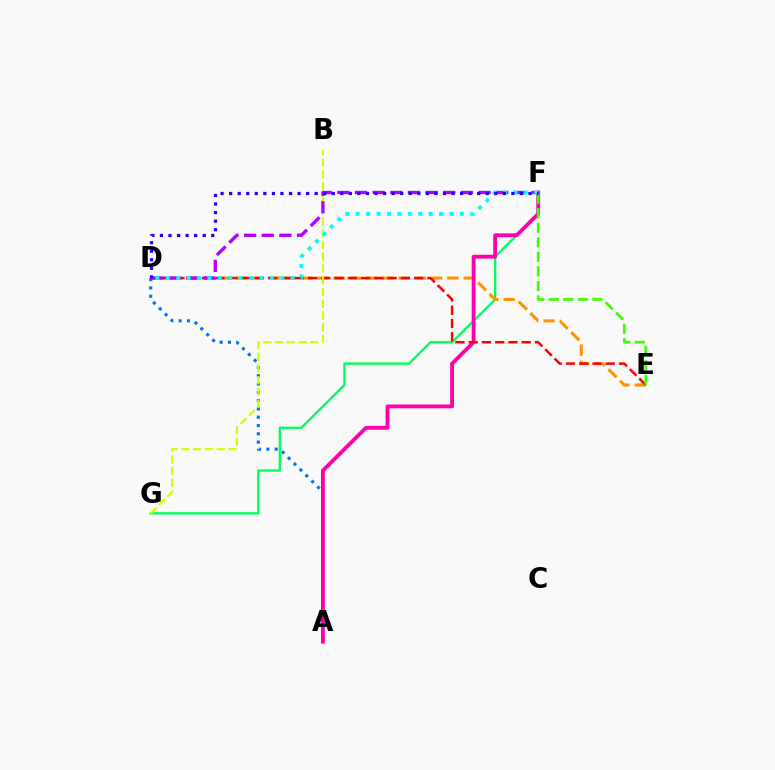{('F', 'G'): [{'color': '#00ff5c', 'line_style': 'solid', 'thickness': 1.69}], ('A', 'D'): [{'color': '#0074ff', 'line_style': 'dotted', 'thickness': 2.26}], ('D', 'E'): [{'color': '#ff9400', 'line_style': 'dashed', 'thickness': 2.21}, {'color': '#ff0000', 'line_style': 'dashed', 'thickness': 1.8}], ('A', 'F'): [{'color': '#ff00ac', 'line_style': 'solid', 'thickness': 2.76}], ('B', 'G'): [{'color': '#d1ff00', 'line_style': 'dashed', 'thickness': 1.6}], ('E', 'F'): [{'color': '#3dff00', 'line_style': 'dashed', 'thickness': 1.98}], ('D', 'F'): [{'color': '#b900ff', 'line_style': 'dashed', 'thickness': 2.4}, {'color': '#00fff6', 'line_style': 'dotted', 'thickness': 2.83}, {'color': '#2500ff', 'line_style': 'dotted', 'thickness': 2.32}]}